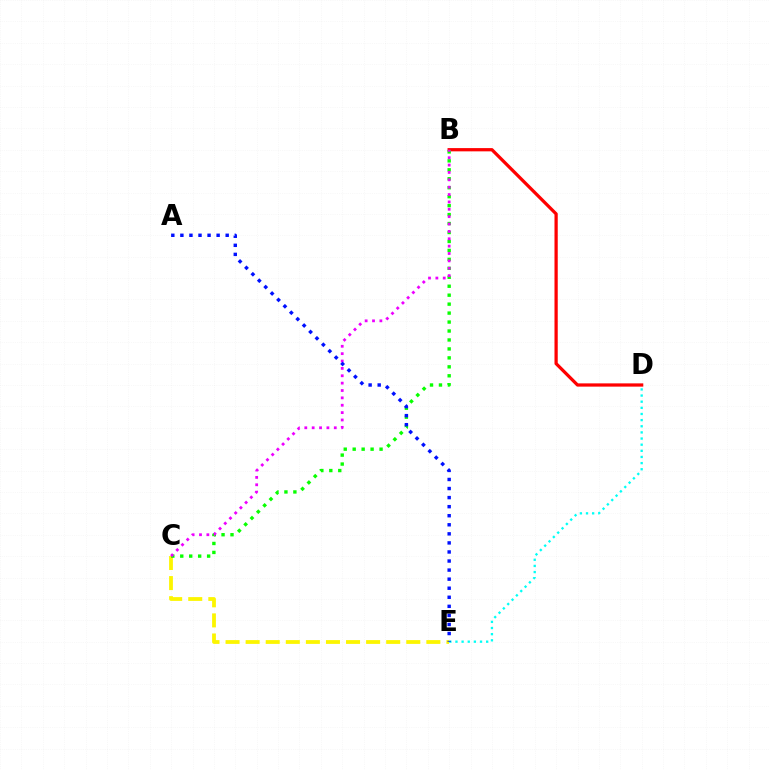{('D', 'E'): [{'color': '#00fff6', 'line_style': 'dotted', 'thickness': 1.67}], ('C', 'E'): [{'color': '#fcf500', 'line_style': 'dashed', 'thickness': 2.73}], ('B', 'D'): [{'color': '#ff0000', 'line_style': 'solid', 'thickness': 2.34}], ('B', 'C'): [{'color': '#08ff00', 'line_style': 'dotted', 'thickness': 2.43}, {'color': '#ee00ff', 'line_style': 'dotted', 'thickness': 2.0}], ('A', 'E'): [{'color': '#0010ff', 'line_style': 'dotted', 'thickness': 2.46}]}